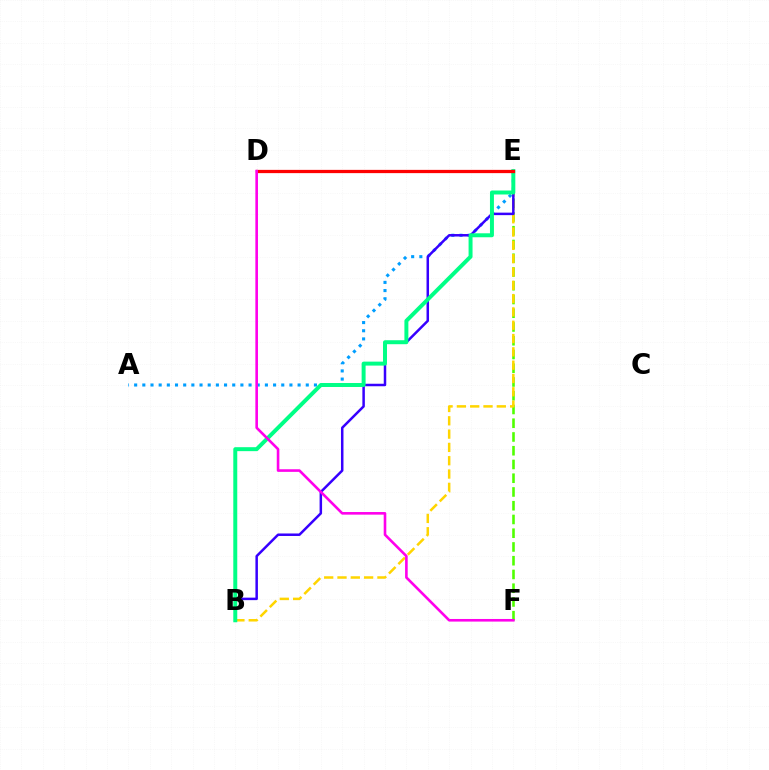{('A', 'E'): [{'color': '#009eff', 'line_style': 'dotted', 'thickness': 2.22}], ('E', 'F'): [{'color': '#4fff00', 'line_style': 'dashed', 'thickness': 1.87}], ('B', 'E'): [{'color': '#ffd500', 'line_style': 'dashed', 'thickness': 1.81}, {'color': '#3700ff', 'line_style': 'solid', 'thickness': 1.8}, {'color': '#00ff86', 'line_style': 'solid', 'thickness': 2.86}], ('D', 'E'): [{'color': '#ff0000', 'line_style': 'solid', 'thickness': 2.35}], ('D', 'F'): [{'color': '#ff00ed', 'line_style': 'solid', 'thickness': 1.88}]}